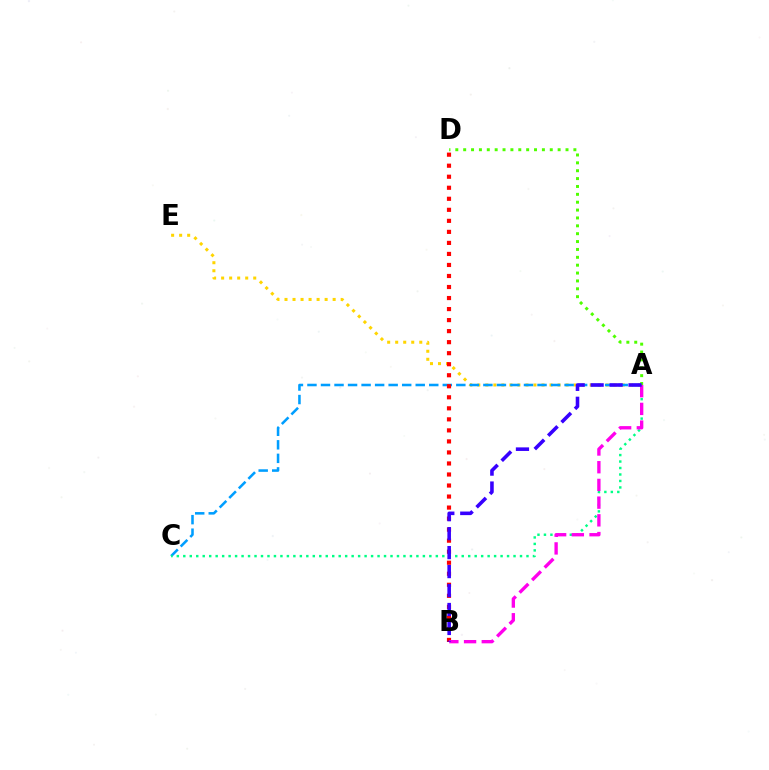{('A', 'E'): [{'color': '#ffd500', 'line_style': 'dotted', 'thickness': 2.18}], ('A', 'C'): [{'color': '#009eff', 'line_style': 'dashed', 'thickness': 1.84}, {'color': '#00ff86', 'line_style': 'dotted', 'thickness': 1.76}], ('B', 'D'): [{'color': '#ff0000', 'line_style': 'dotted', 'thickness': 3.0}], ('A', 'D'): [{'color': '#4fff00', 'line_style': 'dotted', 'thickness': 2.14}], ('A', 'B'): [{'color': '#ff00ed', 'line_style': 'dashed', 'thickness': 2.41}, {'color': '#3700ff', 'line_style': 'dashed', 'thickness': 2.58}]}